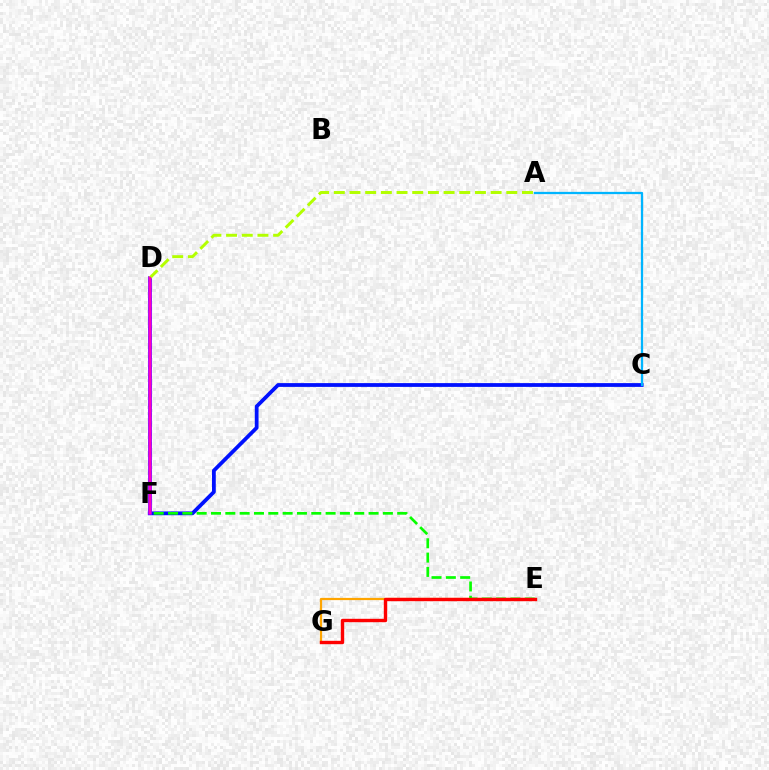{('E', 'G'): [{'color': '#ffa500', 'line_style': 'solid', 'thickness': 1.61}, {'color': '#ff0000', 'line_style': 'solid', 'thickness': 2.44}], ('D', 'F'): [{'color': '#00ff9d', 'line_style': 'dotted', 'thickness': 2.61}, {'color': '#9b00ff', 'line_style': 'solid', 'thickness': 2.76}, {'color': '#ff00bd', 'line_style': 'solid', 'thickness': 1.66}], ('C', 'F'): [{'color': '#0010ff', 'line_style': 'solid', 'thickness': 2.71}], ('A', 'C'): [{'color': '#00b5ff', 'line_style': 'solid', 'thickness': 1.62}], ('E', 'F'): [{'color': '#08ff00', 'line_style': 'dashed', 'thickness': 1.95}], ('A', 'D'): [{'color': '#b3ff00', 'line_style': 'dashed', 'thickness': 2.13}]}